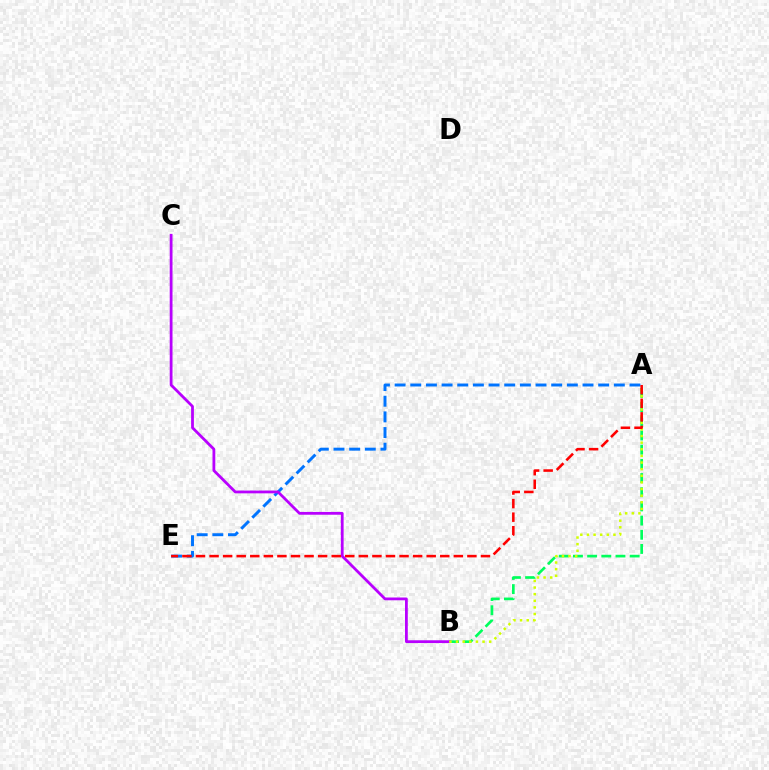{('A', 'E'): [{'color': '#0074ff', 'line_style': 'dashed', 'thickness': 2.13}, {'color': '#ff0000', 'line_style': 'dashed', 'thickness': 1.84}], ('A', 'B'): [{'color': '#00ff5c', 'line_style': 'dashed', 'thickness': 1.93}, {'color': '#d1ff00', 'line_style': 'dotted', 'thickness': 1.8}], ('B', 'C'): [{'color': '#b900ff', 'line_style': 'solid', 'thickness': 2.01}]}